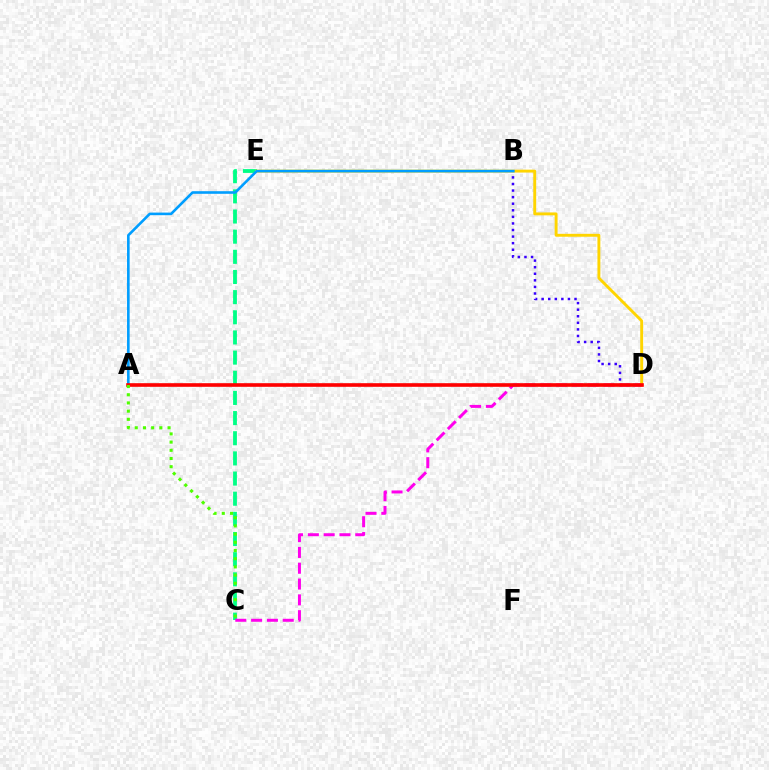{('C', 'E'): [{'color': '#00ff86', 'line_style': 'dashed', 'thickness': 2.74}], ('B', 'D'): [{'color': '#3700ff', 'line_style': 'dotted', 'thickness': 1.79}], ('C', 'D'): [{'color': '#ff00ed', 'line_style': 'dashed', 'thickness': 2.15}], ('D', 'E'): [{'color': '#ffd500', 'line_style': 'solid', 'thickness': 2.09}], ('A', 'B'): [{'color': '#009eff', 'line_style': 'solid', 'thickness': 1.88}], ('A', 'D'): [{'color': '#ff0000', 'line_style': 'solid', 'thickness': 2.61}], ('A', 'C'): [{'color': '#4fff00', 'line_style': 'dotted', 'thickness': 2.23}]}